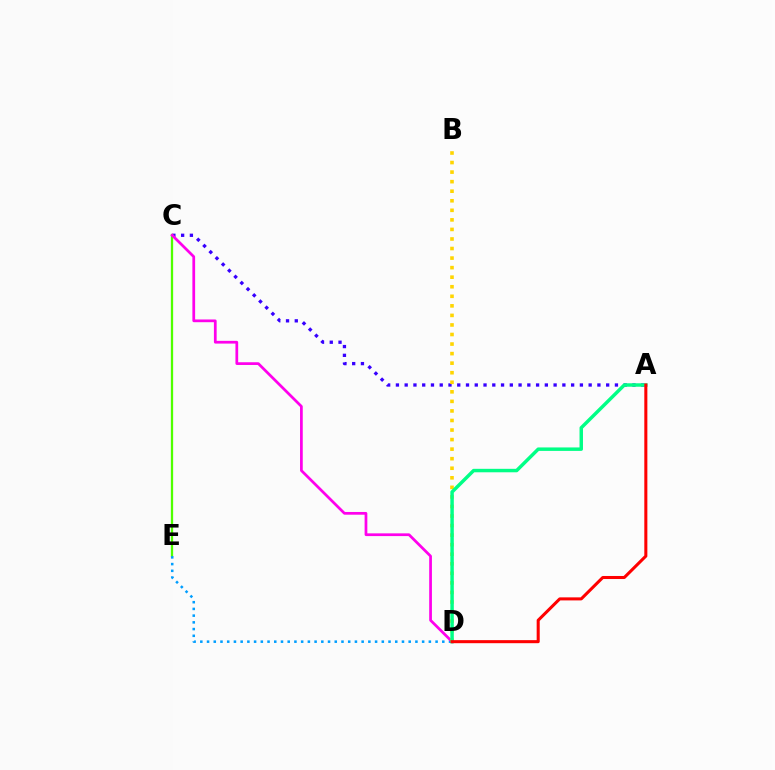{('A', 'C'): [{'color': '#3700ff', 'line_style': 'dotted', 'thickness': 2.38}], ('C', 'E'): [{'color': '#4fff00', 'line_style': 'solid', 'thickness': 1.64}], ('D', 'E'): [{'color': '#009eff', 'line_style': 'dotted', 'thickness': 1.83}], ('C', 'D'): [{'color': '#ff00ed', 'line_style': 'solid', 'thickness': 1.97}], ('B', 'D'): [{'color': '#ffd500', 'line_style': 'dotted', 'thickness': 2.6}], ('A', 'D'): [{'color': '#00ff86', 'line_style': 'solid', 'thickness': 2.49}, {'color': '#ff0000', 'line_style': 'solid', 'thickness': 2.2}]}